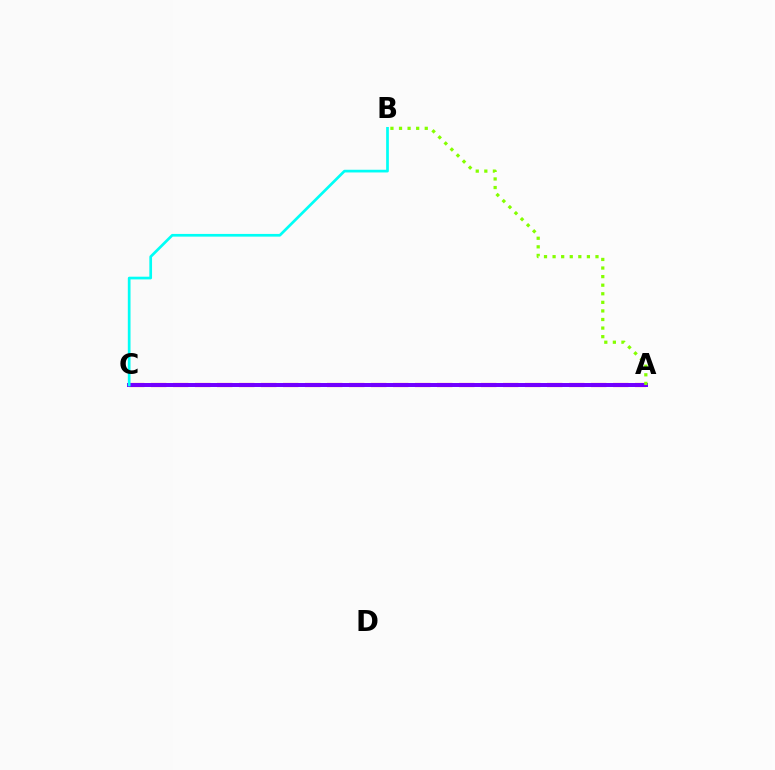{('A', 'C'): [{'color': '#ff0000', 'line_style': 'dashed', 'thickness': 2.99}, {'color': '#7200ff', 'line_style': 'solid', 'thickness': 2.86}], ('B', 'C'): [{'color': '#00fff6', 'line_style': 'solid', 'thickness': 1.95}], ('A', 'B'): [{'color': '#84ff00', 'line_style': 'dotted', 'thickness': 2.33}]}